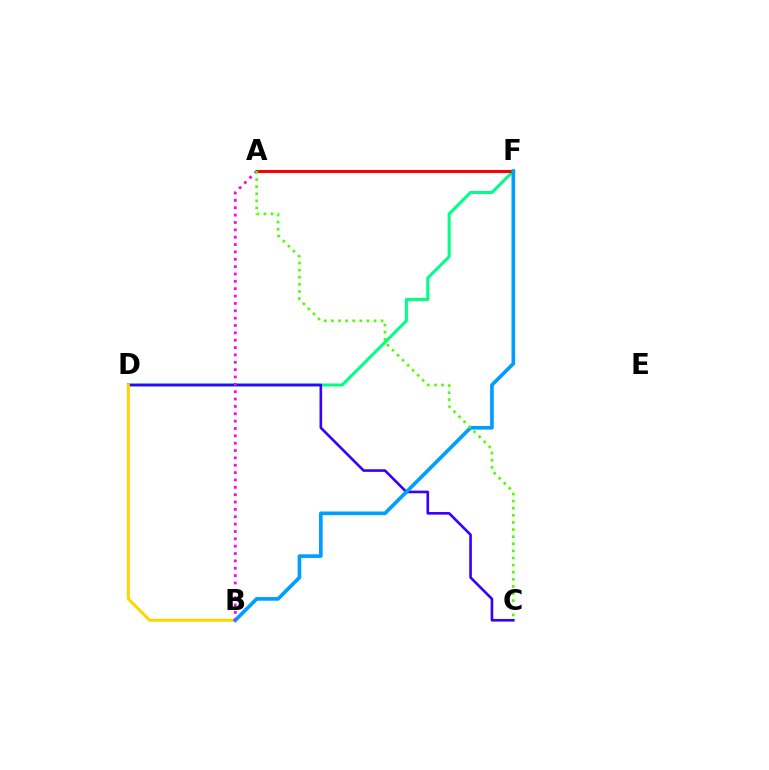{('D', 'F'): [{'color': '#00ff86', 'line_style': 'solid', 'thickness': 2.19}], ('C', 'D'): [{'color': '#3700ff', 'line_style': 'solid', 'thickness': 1.89}], ('B', 'D'): [{'color': '#ffd500', 'line_style': 'solid', 'thickness': 2.15}], ('A', 'F'): [{'color': '#ff0000', 'line_style': 'solid', 'thickness': 2.19}], ('B', 'F'): [{'color': '#009eff', 'line_style': 'solid', 'thickness': 2.64}], ('A', 'B'): [{'color': '#ff00ed', 'line_style': 'dotted', 'thickness': 2.0}], ('A', 'C'): [{'color': '#4fff00', 'line_style': 'dotted', 'thickness': 1.93}]}